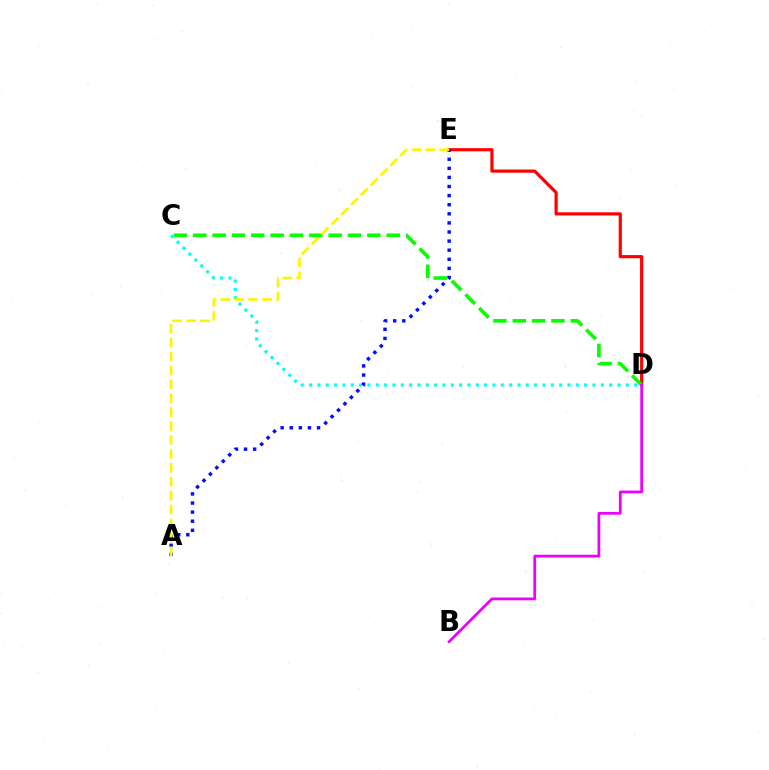{('D', 'E'): [{'color': '#ff0000', 'line_style': 'solid', 'thickness': 2.28}], ('C', 'D'): [{'color': '#08ff00', 'line_style': 'dashed', 'thickness': 2.63}, {'color': '#00fff6', 'line_style': 'dotted', 'thickness': 2.26}], ('A', 'E'): [{'color': '#0010ff', 'line_style': 'dotted', 'thickness': 2.47}, {'color': '#fcf500', 'line_style': 'dashed', 'thickness': 1.89}], ('B', 'D'): [{'color': '#ee00ff', 'line_style': 'solid', 'thickness': 1.99}]}